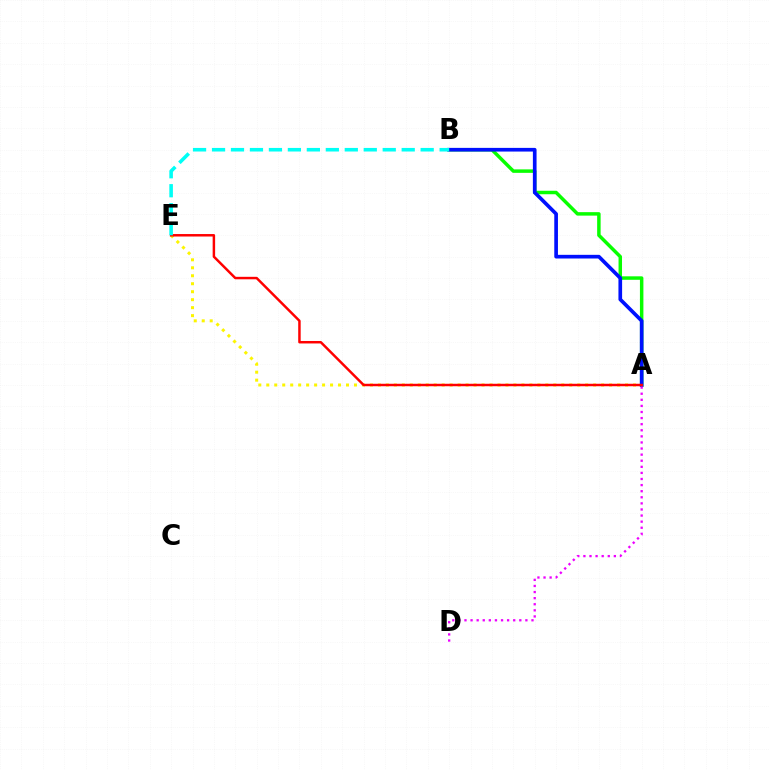{('A', 'B'): [{'color': '#08ff00', 'line_style': 'solid', 'thickness': 2.5}, {'color': '#0010ff', 'line_style': 'solid', 'thickness': 2.64}], ('A', 'E'): [{'color': '#fcf500', 'line_style': 'dotted', 'thickness': 2.17}, {'color': '#ff0000', 'line_style': 'solid', 'thickness': 1.78}], ('A', 'D'): [{'color': '#ee00ff', 'line_style': 'dotted', 'thickness': 1.66}], ('B', 'E'): [{'color': '#00fff6', 'line_style': 'dashed', 'thickness': 2.58}]}